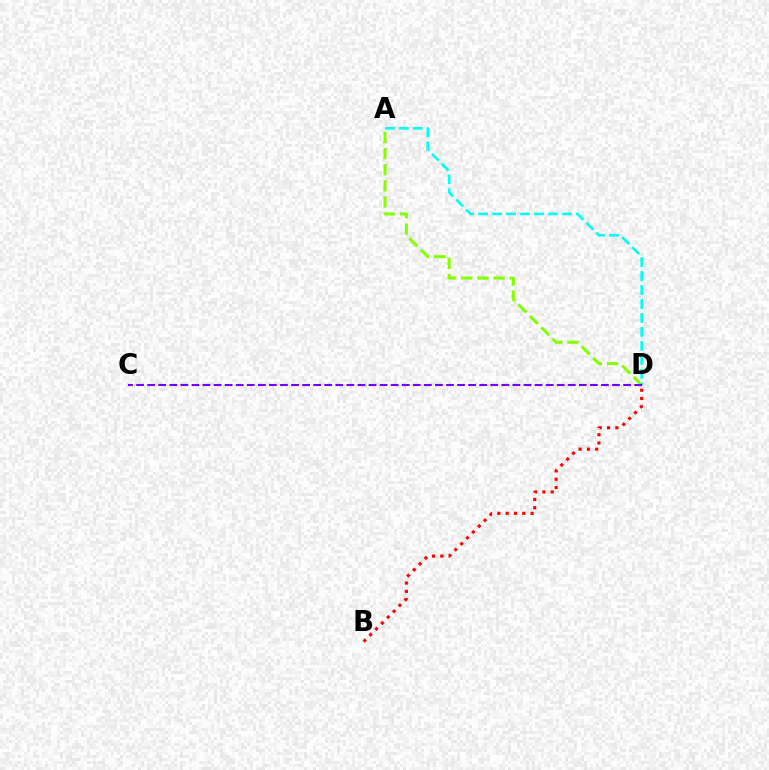{('A', 'D'): [{'color': '#84ff00', 'line_style': 'dashed', 'thickness': 2.19}, {'color': '#00fff6', 'line_style': 'dashed', 'thickness': 1.9}], ('B', 'D'): [{'color': '#ff0000', 'line_style': 'dotted', 'thickness': 2.26}], ('C', 'D'): [{'color': '#7200ff', 'line_style': 'dashed', 'thickness': 1.5}]}